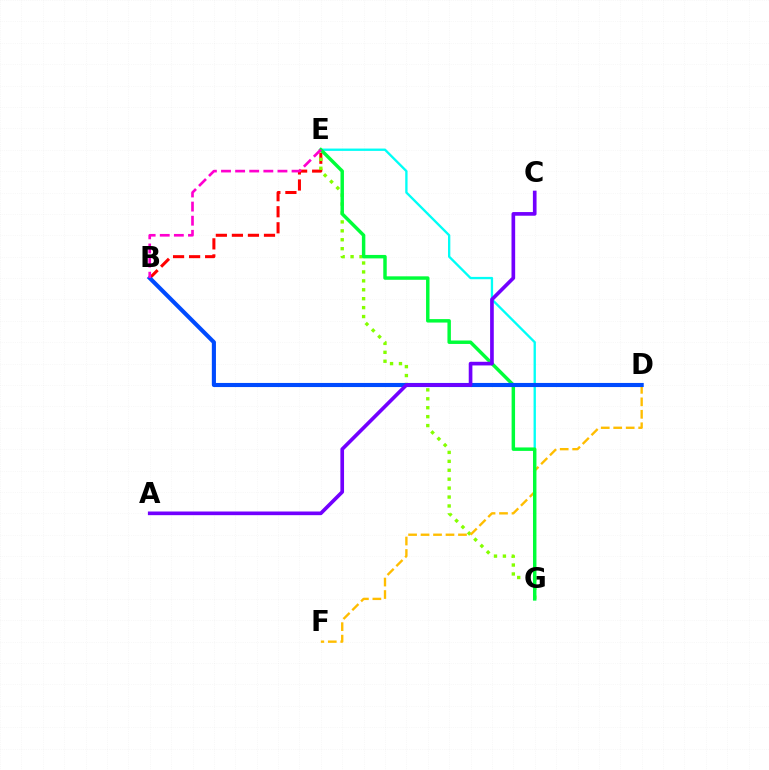{('B', 'E'): [{'color': '#ff0000', 'line_style': 'dashed', 'thickness': 2.18}, {'color': '#ff00cf', 'line_style': 'dashed', 'thickness': 1.92}], ('E', 'G'): [{'color': '#84ff00', 'line_style': 'dotted', 'thickness': 2.43}, {'color': '#00fff6', 'line_style': 'solid', 'thickness': 1.68}, {'color': '#00ff39', 'line_style': 'solid', 'thickness': 2.49}], ('D', 'F'): [{'color': '#ffbd00', 'line_style': 'dashed', 'thickness': 1.69}], ('B', 'D'): [{'color': '#004bff', 'line_style': 'solid', 'thickness': 2.96}], ('A', 'C'): [{'color': '#7200ff', 'line_style': 'solid', 'thickness': 2.64}]}